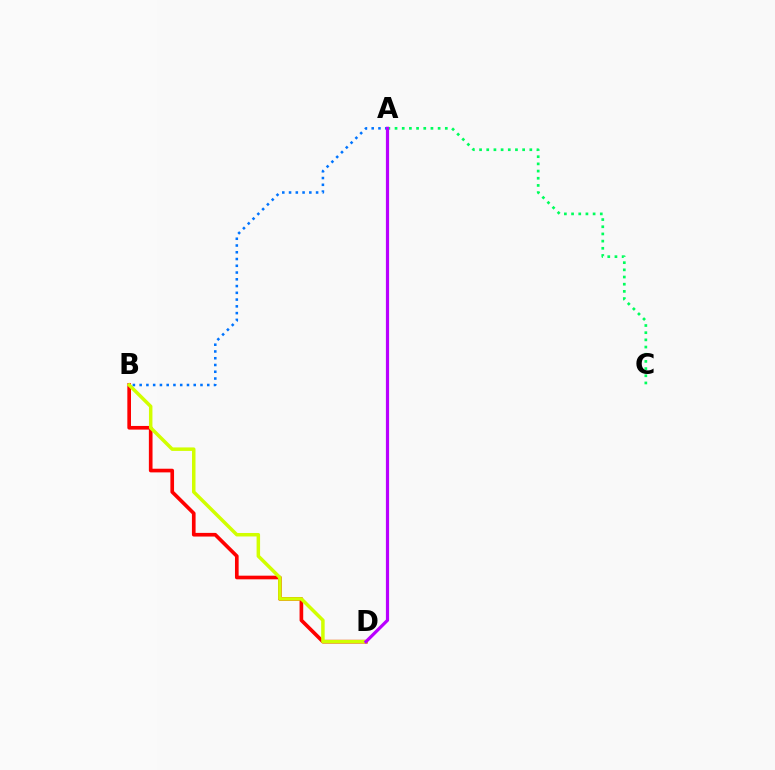{('B', 'D'): [{'color': '#ff0000', 'line_style': 'solid', 'thickness': 2.63}, {'color': '#d1ff00', 'line_style': 'solid', 'thickness': 2.51}], ('A', 'C'): [{'color': '#00ff5c', 'line_style': 'dotted', 'thickness': 1.95}], ('A', 'B'): [{'color': '#0074ff', 'line_style': 'dotted', 'thickness': 1.84}], ('A', 'D'): [{'color': '#b900ff', 'line_style': 'solid', 'thickness': 2.29}]}